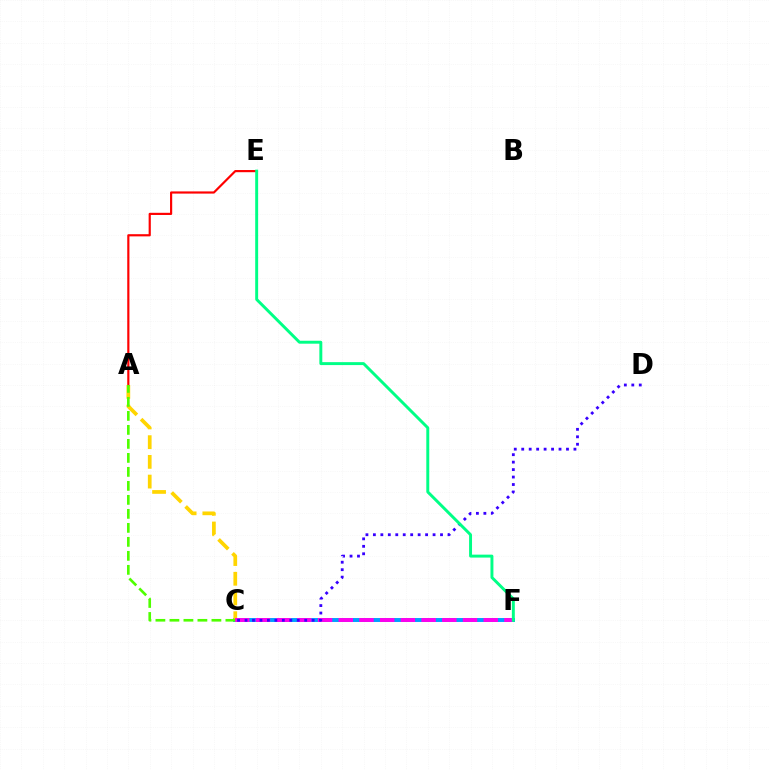{('C', 'F'): [{'color': '#009eff', 'line_style': 'solid', 'thickness': 2.83}, {'color': '#ff00ed', 'line_style': 'dashed', 'thickness': 2.81}], ('A', 'C'): [{'color': '#ffd500', 'line_style': 'dashed', 'thickness': 2.68}, {'color': '#4fff00', 'line_style': 'dashed', 'thickness': 1.9}], ('A', 'E'): [{'color': '#ff0000', 'line_style': 'solid', 'thickness': 1.57}], ('C', 'D'): [{'color': '#3700ff', 'line_style': 'dotted', 'thickness': 2.03}], ('E', 'F'): [{'color': '#00ff86', 'line_style': 'solid', 'thickness': 2.12}]}